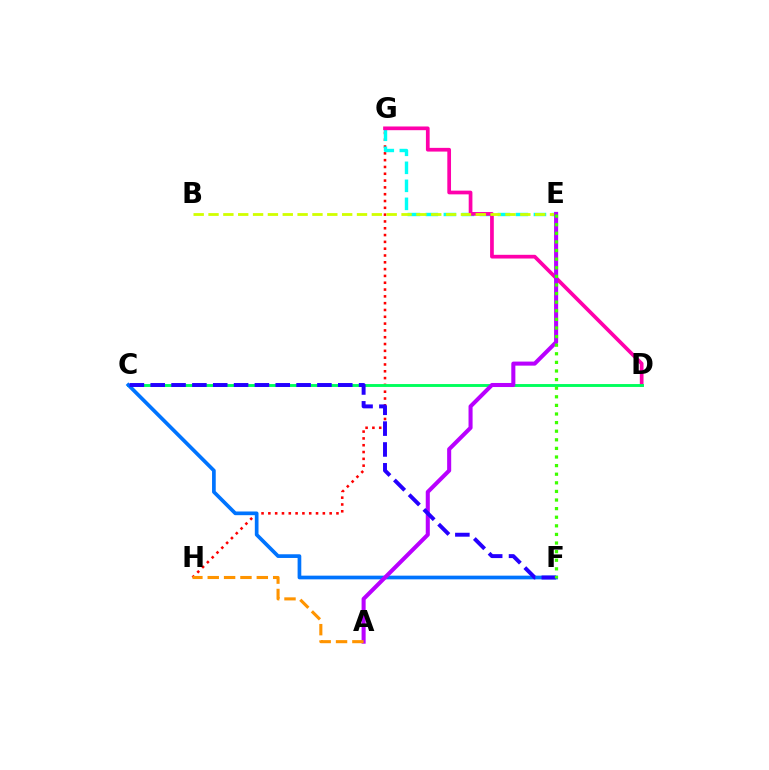{('G', 'H'): [{'color': '#ff0000', 'line_style': 'dotted', 'thickness': 1.85}], ('E', 'G'): [{'color': '#00fff6', 'line_style': 'dashed', 'thickness': 2.45}], ('D', 'G'): [{'color': '#ff00ac', 'line_style': 'solid', 'thickness': 2.67}], ('C', 'D'): [{'color': '#00ff5c', 'line_style': 'solid', 'thickness': 2.08}], ('B', 'E'): [{'color': '#d1ff00', 'line_style': 'dashed', 'thickness': 2.02}], ('C', 'F'): [{'color': '#0074ff', 'line_style': 'solid', 'thickness': 2.66}, {'color': '#2500ff', 'line_style': 'dashed', 'thickness': 2.83}], ('A', 'E'): [{'color': '#b900ff', 'line_style': 'solid', 'thickness': 2.92}], ('A', 'H'): [{'color': '#ff9400', 'line_style': 'dashed', 'thickness': 2.22}], ('E', 'F'): [{'color': '#3dff00', 'line_style': 'dotted', 'thickness': 2.34}]}